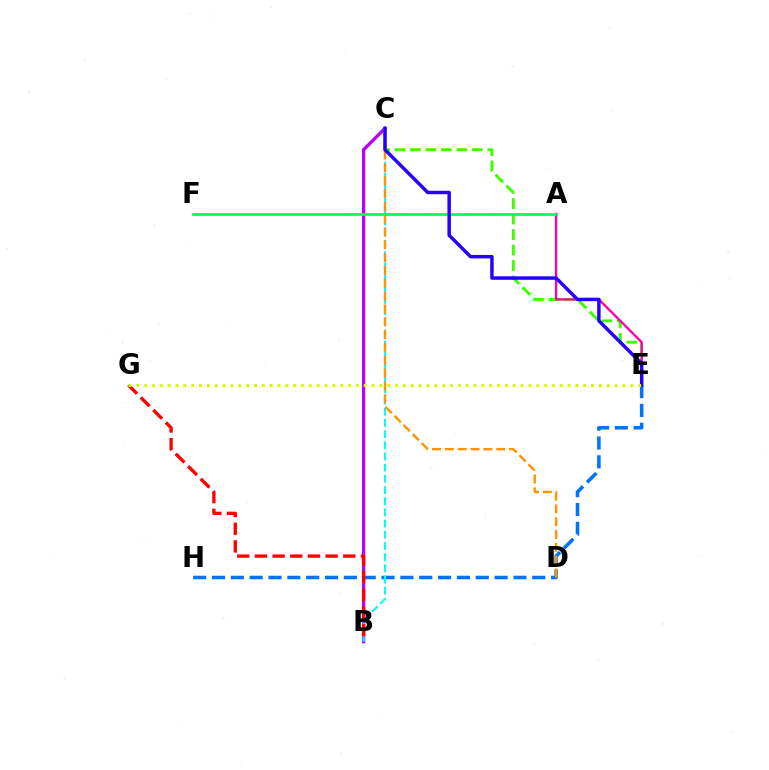{('B', 'C'): [{'color': '#b900ff', 'line_style': 'solid', 'thickness': 2.38}, {'color': '#00fff6', 'line_style': 'dashed', 'thickness': 1.52}], ('E', 'H'): [{'color': '#0074ff', 'line_style': 'dashed', 'thickness': 2.56}], ('C', 'E'): [{'color': '#3dff00', 'line_style': 'dashed', 'thickness': 2.1}, {'color': '#2500ff', 'line_style': 'solid', 'thickness': 2.49}], ('C', 'D'): [{'color': '#ff9400', 'line_style': 'dashed', 'thickness': 1.74}], ('A', 'E'): [{'color': '#ff00ac', 'line_style': 'solid', 'thickness': 1.68}], ('A', 'F'): [{'color': '#00ff5c', 'line_style': 'solid', 'thickness': 1.96}], ('B', 'G'): [{'color': '#ff0000', 'line_style': 'dashed', 'thickness': 2.4}], ('E', 'G'): [{'color': '#d1ff00', 'line_style': 'dotted', 'thickness': 2.13}]}